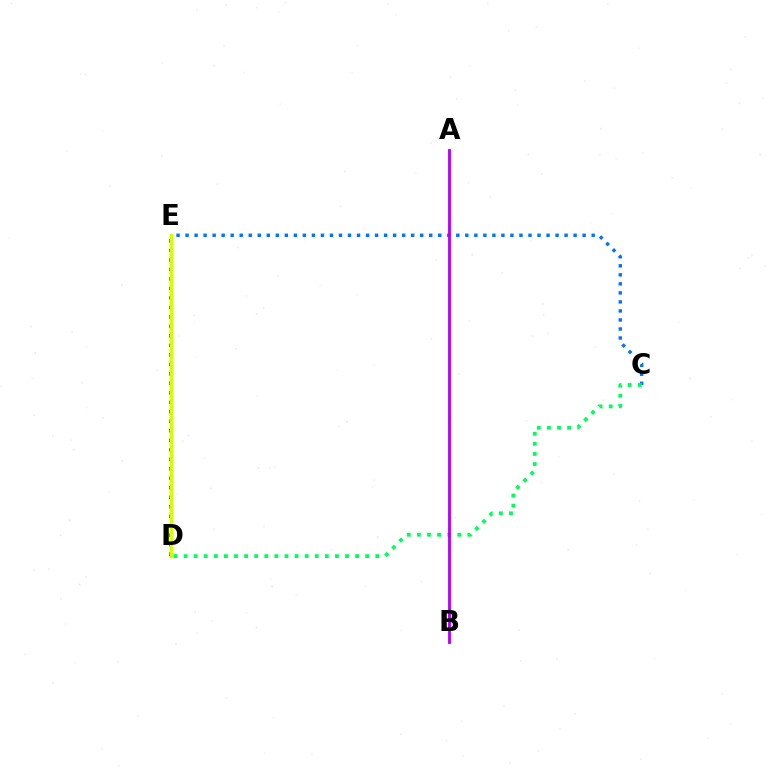{('D', 'E'): [{'color': '#ff0000', 'line_style': 'dotted', 'thickness': 2.58}, {'color': '#d1ff00', 'line_style': 'solid', 'thickness': 2.47}], ('C', 'E'): [{'color': '#0074ff', 'line_style': 'dotted', 'thickness': 2.45}], ('C', 'D'): [{'color': '#00ff5c', 'line_style': 'dotted', 'thickness': 2.74}], ('A', 'B'): [{'color': '#b900ff', 'line_style': 'solid', 'thickness': 2.07}]}